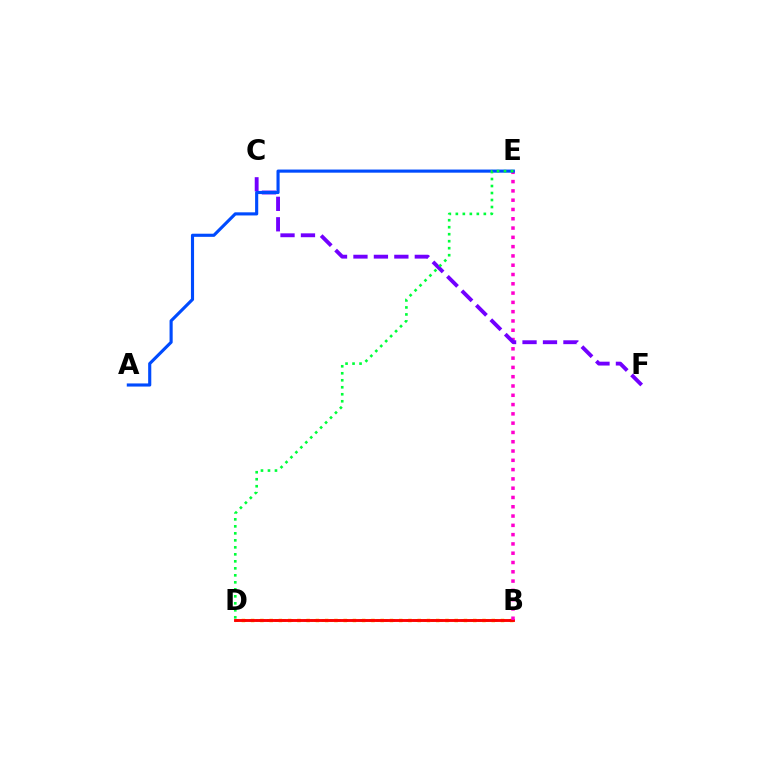{('B', 'D'): [{'color': '#00fff6', 'line_style': 'dotted', 'thickness': 1.86}, {'color': '#ffbd00', 'line_style': 'dotted', 'thickness': 2.51}, {'color': '#84ff00', 'line_style': 'dotted', 'thickness': 2.13}, {'color': '#ff0000', 'line_style': 'solid', 'thickness': 2.08}], ('B', 'E'): [{'color': '#ff00cf', 'line_style': 'dotted', 'thickness': 2.52}], ('C', 'F'): [{'color': '#7200ff', 'line_style': 'dashed', 'thickness': 2.78}], ('A', 'E'): [{'color': '#004bff', 'line_style': 'solid', 'thickness': 2.25}], ('D', 'E'): [{'color': '#00ff39', 'line_style': 'dotted', 'thickness': 1.9}]}